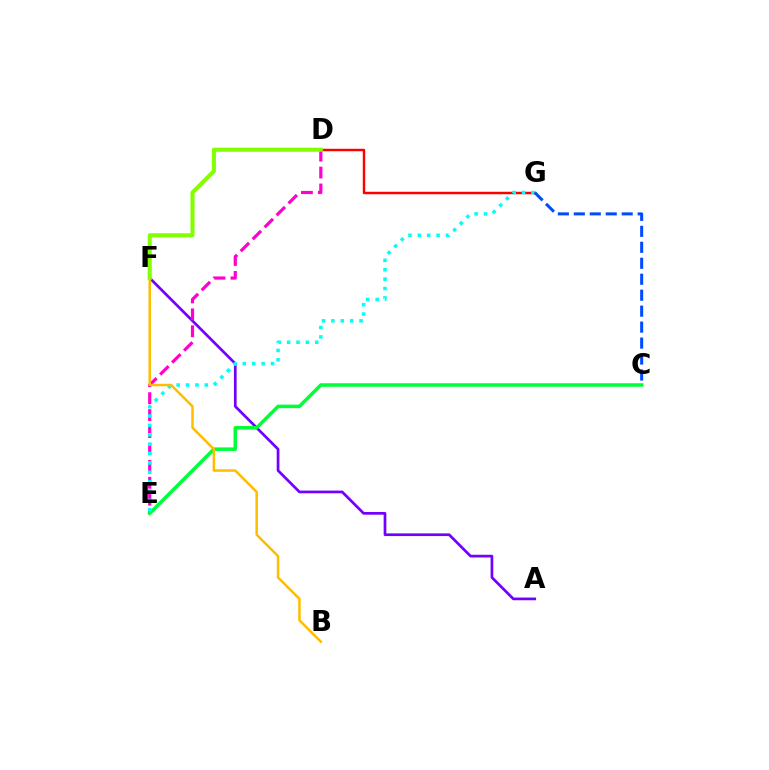{('A', 'F'): [{'color': '#7200ff', 'line_style': 'solid', 'thickness': 1.95}], ('D', 'E'): [{'color': '#ff00cf', 'line_style': 'dashed', 'thickness': 2.3}], ('D', 'G'): [{'color': '#ff0000', 'line_style': 'solid', 'thickness': 1.77}], ('C', 'E'): [{'color': '#00ff39', 'line_style': 'solid', 'thickness': 2.54}], ('E', 'G'): [{'color': '#00fff6', 'line_style': 'dotted', 'thickness': 2.55}], ('B', 'F'): [{'color': '#ffbd00', 'line_style': 'solid', 'thickness': 1.81}], ('D', 'F'): [{'color': '#84ff00', 'line_style': 'solid', 'thickness': 2.93}], ('C', 'G'): [{'color': '#004bff', 'line_style': 'dashed', 'thickness': 2.17}]}